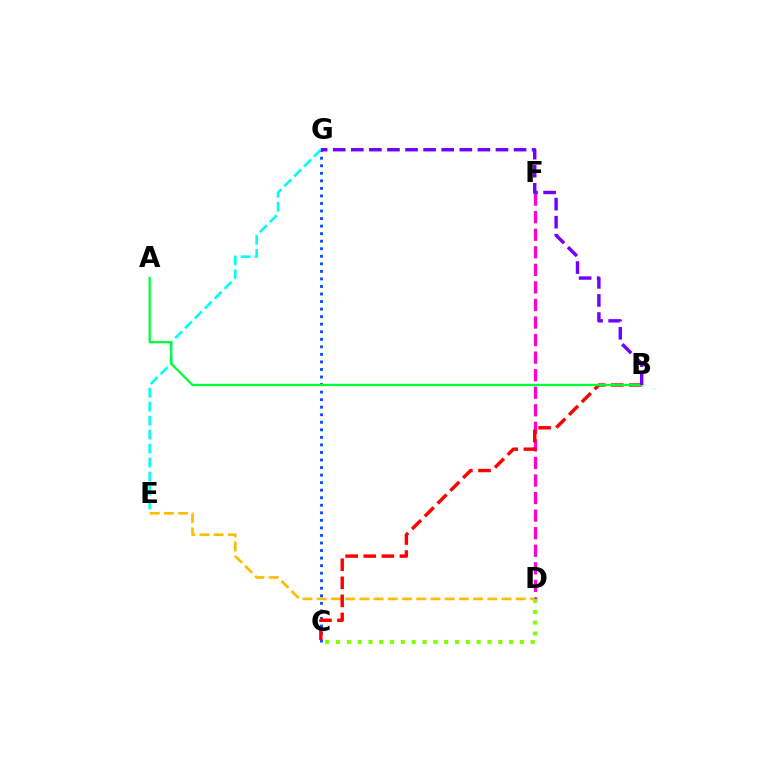{('D', 'F'): [{'color': '#ff00cf', 'line_style': 'dashed', 'thickness': 2.38}], ('D', 'E'): [{'color': '#ffbd00', 'line_style': 'dashed', 'thickness': 1.93}], ('C', 'G'): [{'color': '#004bff', 'line_style': 'dotted', 'thickness': 2.05}], ('E', 'G'): [{'color': '#00fff6', 'line_style': 'dashed', 'thickness': 1.9}], ('B', 'C'): [{'color': '#ff0000', 'line_style': 'dashed', 'thickness': 2.46}], ('A', 'B'): [{'color': '#00ff39', 'line_style': 'solid', 'thickness': 1.66}], ('C', 'D'): [{'color': '#84ff00', 'line_style': 'dotted', 'thickness': 2.94}], ('B', 'G'): [{'color': '#7200ff', 'line_style': 'dashed', 'thickness': 2.46}]}